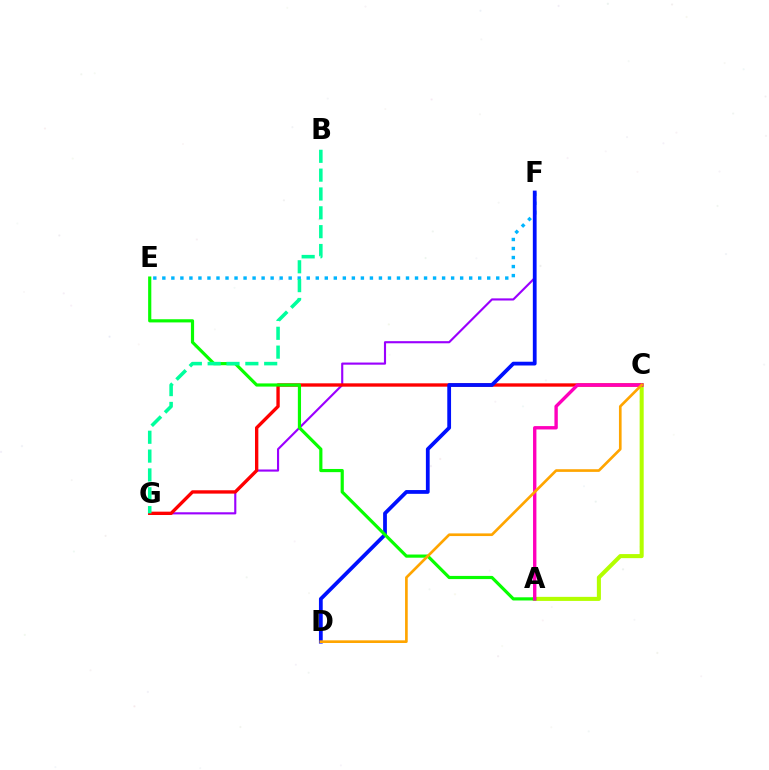{('E', 'F'): [{'color': '#00b5ff', 'line_style': 'dotted', 'thickness': 2.45}], ('A', 'C'): [{'color': '#b3ff00', 'line_style': 'solid', 'thickness': 2.92}, {'color': '#ff00bd', 'line_style': 'solid', 'thickness': 2.43}], ('F', 'G'): [{'color': '#9b00ff', 'line_style': 'solid', 'thickness': 1.54}], ('C', 'G'): [{'color': '#ff0000', 'line_style': 'solid', 'thickness': 2.41}], ('D', 'F'): [{'color': '#0010ff', 'line_style': 'solid', 'thickness': 2.72}], ('A', 'E'): [{'color': '#08ff00', 'line_style': 'solid', 'thickness': 2.29}], ('B', 'G'): [{'color': '#00ff9d', 'line_style': 'dashed', 'thickness': 2.56}], ('C', 'D'): [{'color': '#ffa500', 'line_style': 'solid', 'thickness': 1.92}]}